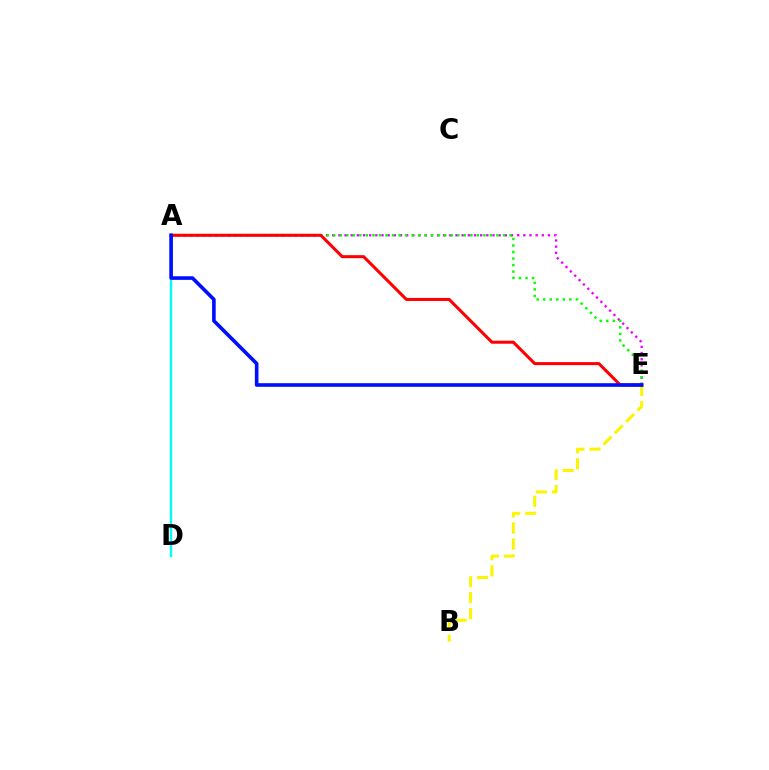{('B', 'E'): [{'color': '#fcf500', 'line_style': 'dashed', 'thickness': 2.18}], ('A', 'E'): [{'color': '#ee00ff', 'line_style': 'dotted', 'thickness': 1.68}, {'color': '#08ff00', 'line_style': 'dotted', 'thickness': 1.77}, {'color': '#ff0000', 'line_style': 'solid', 'thickness': 2.19}, {'color': '#0010ff', 'line_style': 'solid', 'thickness': 2.61}], ('A', 'D'): [{'color': '#00fff6', 'line_style': 'solid', 'thickness': 1.73}]}